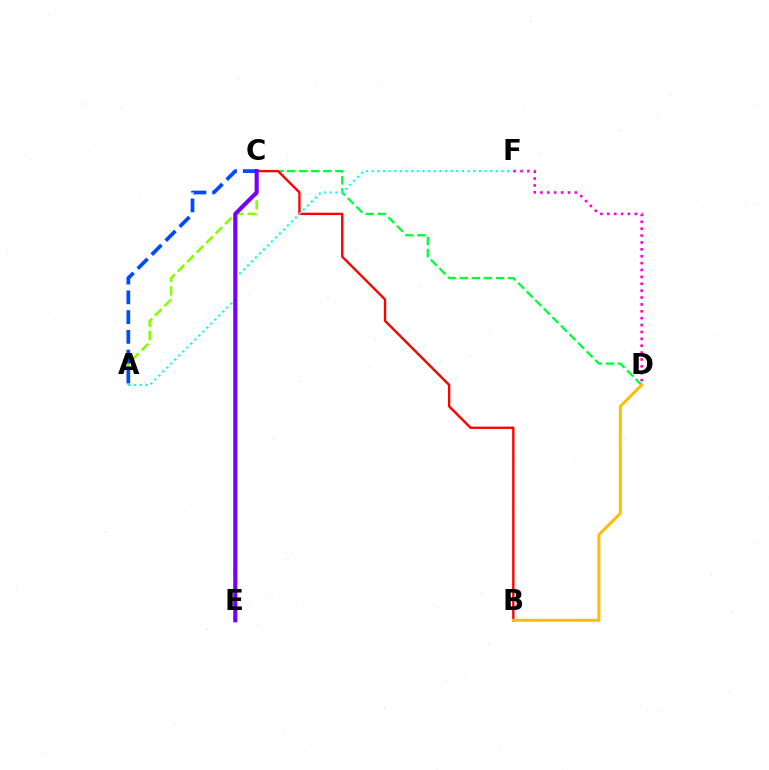{('C', 'D'): [{'color': '#00ff39', 'line_style': 'dashed', 'thickness': 1.65}], ('B', 'C'): [{'color': '#ff0000', 'line_style': 'solid', 'thickness': 1.7}], ('A', 'C'): [{'color': '#84ff00', 'line_style': 'dashed', 'thickness': 1.82}, {'color': '#004bff', 'line_style': 'dashed', 'thickness': 2.68}], ('B', 'D'): [{'color': '#ffbd00', 'line_style': 'solid', 'thickness': 2.14}], ('A', 'F'): [{'color': '#00fff6', 'line_style': 'dotted', 'thickness': 1.53}], ('C', 'E'): [{'color': '#7200ff', 'line_style': 'solid', 'thickness': 2.95}], ('D', 'F'): [{'color': '#ff00cf', 'line_style': 'dotted', 'thickness': 1.87}]}